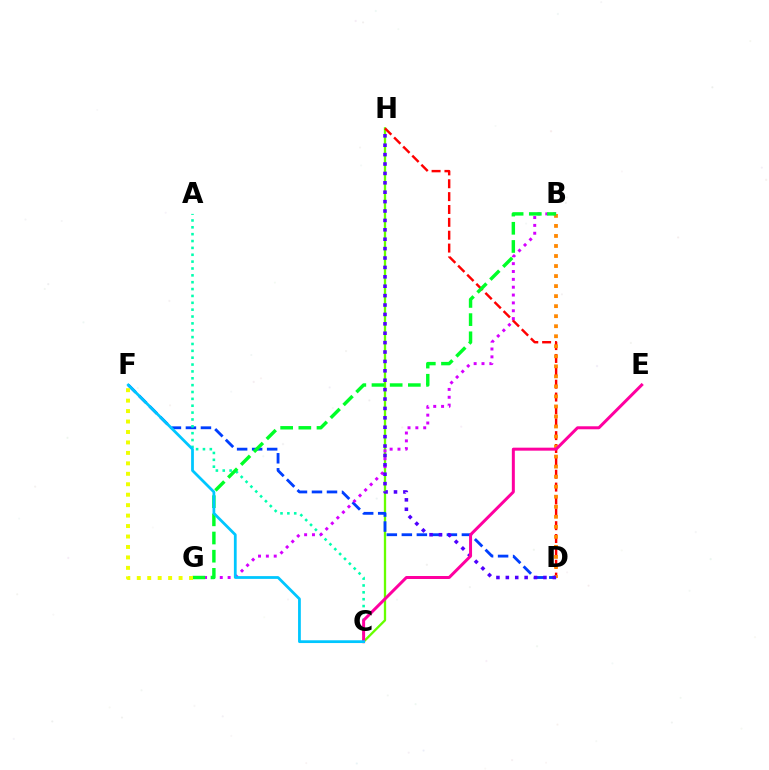{('C', 'H'): [{'color': '#66ff00', 'line_style': 'solid', 'thickness': 1.66}], ('D', 'F'): [{'color': '#003fff', 'line_style': 'dashed', 'thickness': 2.04}], ('D', 'H'): [{'color': '#ff0000', 'line_style': 'dashed', 'thickness': 1.75}, {'color': '#4f00ff', 'line_style': 'dotted', 'thickness': 2.55}], ('A', 'C'): [{'color': '#00ffaf', 'line_style': 'dotted', 'thickness': 1.86}], ('B', 'G'): [{'color': '#d600ff', 'line_style': 'dotted', 'thickness': 2.13}, {'color': '#00ff27', 'line_style': 'dashed', 'thickness': 2.47}], ('B', 'D'): [{'color': '#ff8800', 'line_style': 'dotted', 'thickness': 2.72}], ('F', 'G'): [{'color': '#eeff00', 'line_style': 'dotted', 'thickness': 2.84}], ('C', 'E'): [{'color': '#ff00a0', 'line_style': 'solid', 'thickness': 2.15}], ('C', 'F'): [{'color': '#00c7ff', 'line_style': 'solid', 'thickness': 2.0}]}